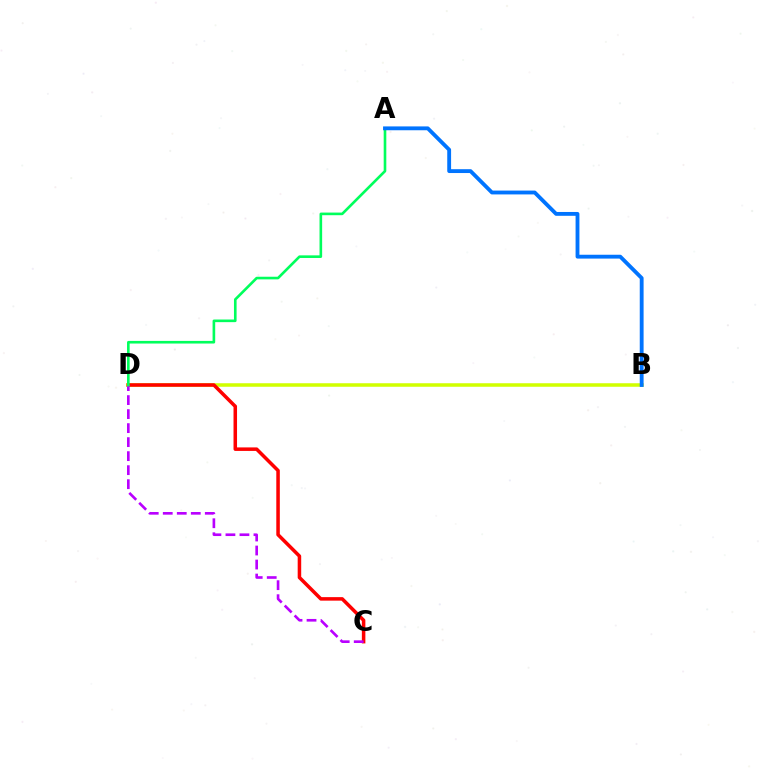{('B', 'D'): [{'color': '#d1ff00', 'line_style': 'solid', 'thickness': 2.54}], ('C', 'D'): [{'color': '#ff0000', 'line_style': 'solid', 'thickness': 2.54}, {'color': '#b900ff', 'line_style': 'dashed', 'thickness': 1.9}], ('A', 'D'): [{'color': '#00ff5c', 'line_style': 'solid', 'thickness': 1.89}], ('A', 'B'): [{'color': '#0074ff', 'line_style': 'solid', 'thickness': 2.77}]}